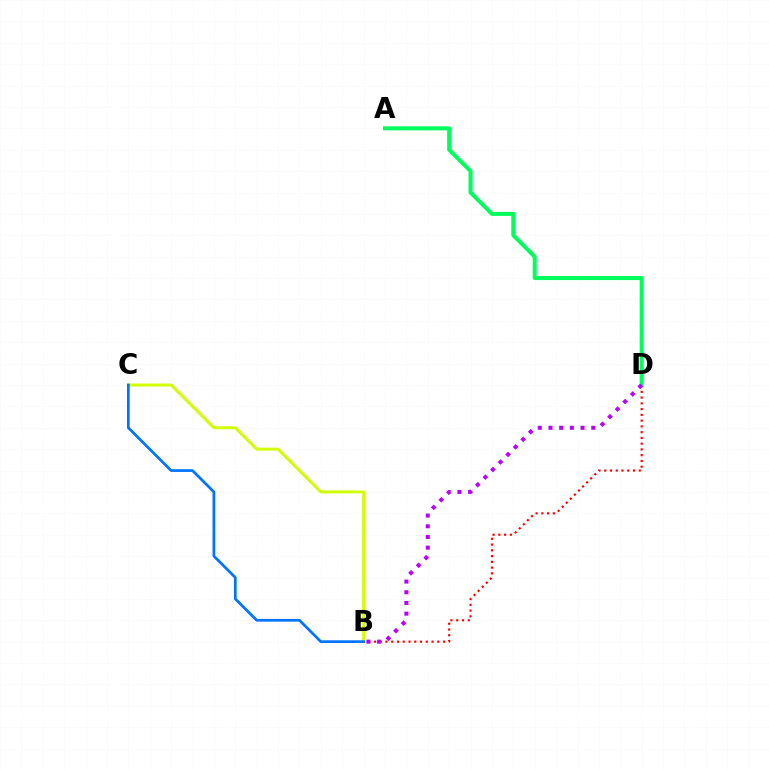{('B', 'D'): [{'color': '#ff0000', 'line_style': 'dotted', 'thickness': 1.56}, {'color': '#b900ff', 'line_style': 'dotted', 'thickness': 2.9}], ('A', 'D'): [{'color': '#00ff5c', 'line_style': 'solid', 'thickness': 2.9}], ('B', 'C'): [{'color': '#d1ff00', 'line_style': 'solid', 'thickness': 2.13}, {'color': '#0074ff', 'line_style': 'solid', 'thickness': 1.96}]}